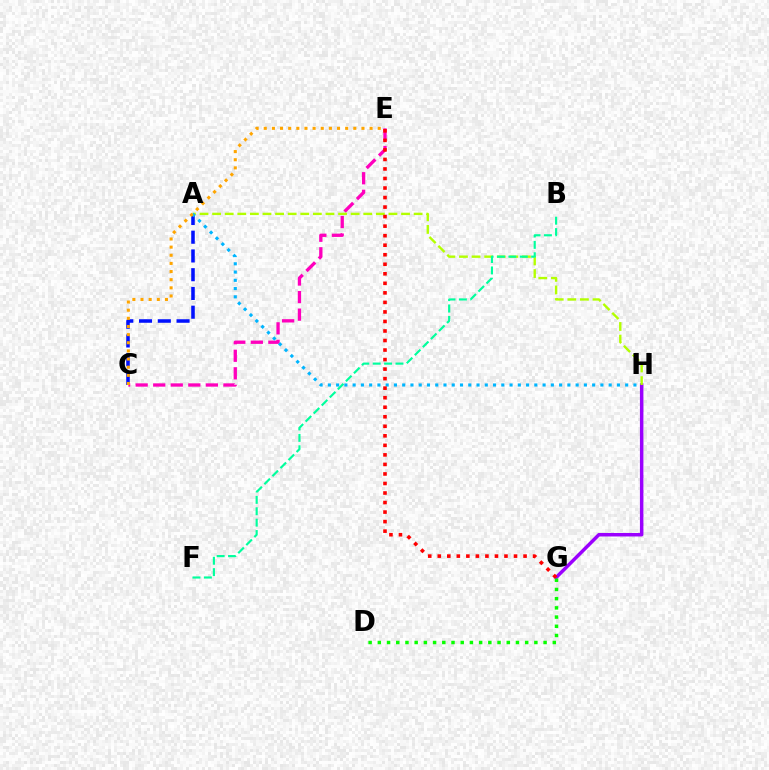{('G', 'H'): [{'color': '#9b00ff', 'line_style': 'solid', 'thickness': 2.51}], ('C', 'E'): [{'color': '#ff00bd', 'line_style': 'dashed', 'thickness': 2.38}, {'color': '#ffa500', 'line_style': 'dotted', 'thickness': 2.21}], ('A', 'C'): [{'color': '#0010ff', 'line_style': 'dashed', 'thickness': 2.55}], ('D', 'G'): [{'color': '#08ff00', 'line_style': 'dotted', 'thickness': 2.5}], ('A', 'H'): [{'color': '#b3ff00', 'line_style': 'dashed', 'thickness': 1.71}, {'color': '#00b5ff', 'line_style': 'dotted', 'thickness': 2.24}], ('B', 'F'): [{'color': '#00ff9d', 'line_style': 'dashed', 'thickness': 1.55}], ('E', 'G'): [{'color': '#ff0000', 'line_style': 'dotted', 'thickness': 2.59}]}